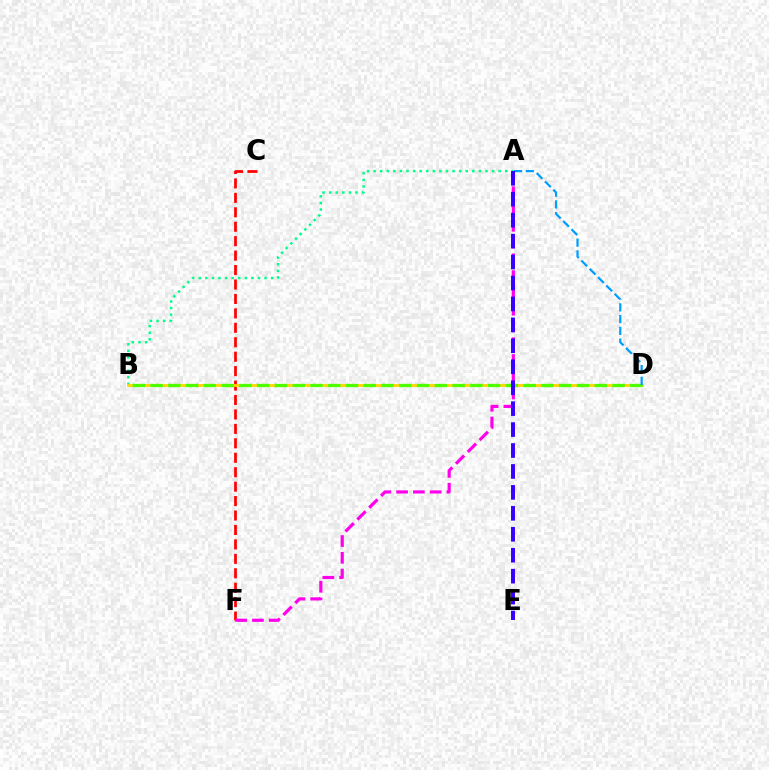{('C', 'F'): [{'color': '#ff0000', 'line_style': 'dashed', 'thickness': 1.96}], ('A', 'B'): [{'color': '#00ff86', 'line_style': 'dotted', 'thickness': 1.79}], ('B', 'D'): [{'color': '#ffd500', 'line_style': 'solid', 'thickness': 2.01}, {'color': '#4fff00', 'line_style': 'dashed', 'thickness': 2.41}], ('A', 'F'): [{'color': '#ff00ed', 'line_style': 'dashed', 'thickness': 2.28}], ('A', 'D'): [{'color': '#009eff', 'line_style': 'dashed', 'thickness': 1.6}], ('A', 'E'): [{'color': '#3700ff', 'line_style': 'dashed', 'thickness': 2.84}]}